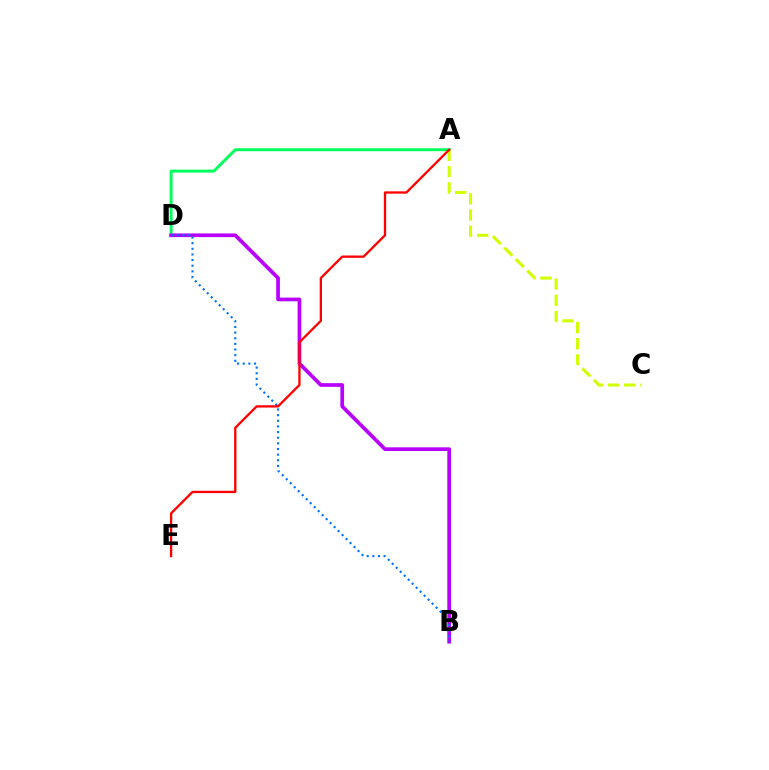{('A', 'D'): [{'color': '#00ff5c', 'line_style': 'solid', 'thickness': 2.12}], ('A', 'C'): [{'color': '#d1ff00', 'line_style': 'dashed', 'thickness': 2.2}], ('B', 'D'): [{'color': '#b900ff', 'line_style': 'solid', 'thickness': 2.66}, {'color': '#0074ff', 'line_style': 'dotted', 'thickness': 1.53}], ('A', 'E'): [{'color': '#ff0000', 'line_style': 'solid', 'thickness': 1.67}]}